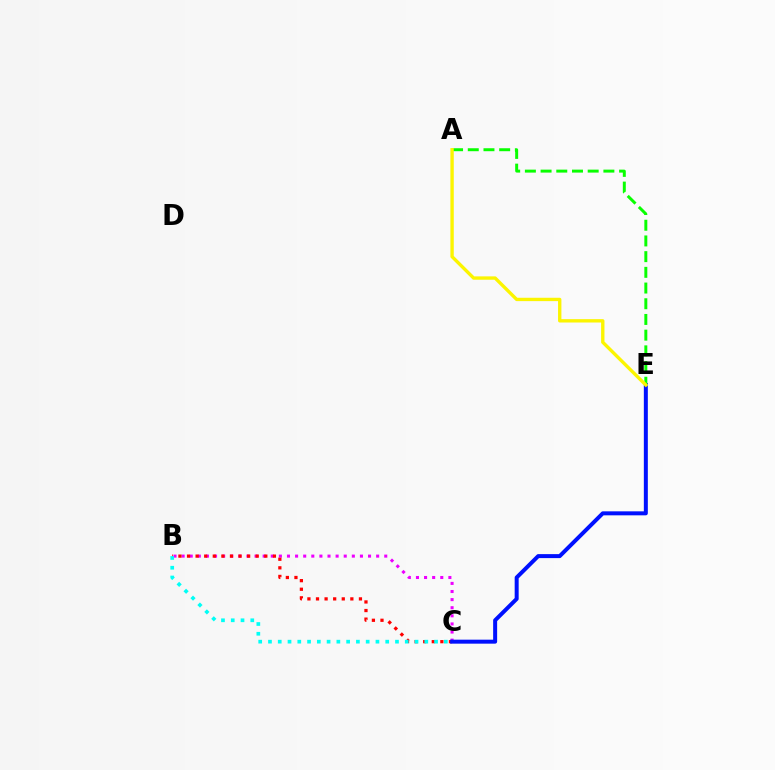{('B', 'C'): [{'color': '#ee00ff', 'line_style': 'dotted', 'thickness': 2.2}, {'color': '#ff0000', 'line_style': 'dotted', 'thickness': 2.33}, {'color': '#00fff6', 'line_style': 'dotted', 'thickness': 2.65}], ('C', 'E'): [{'color': '#0010ff', 'line_style': 'solid', 'thickness': 2.87}], ('A', 'E'): [{'color': '#08ff00', 'line_style': 'dashed', 'thickness': 2.13}, {'color': '#fcf500', 'line_style': 'solid', 'thickness': 2.42}]}